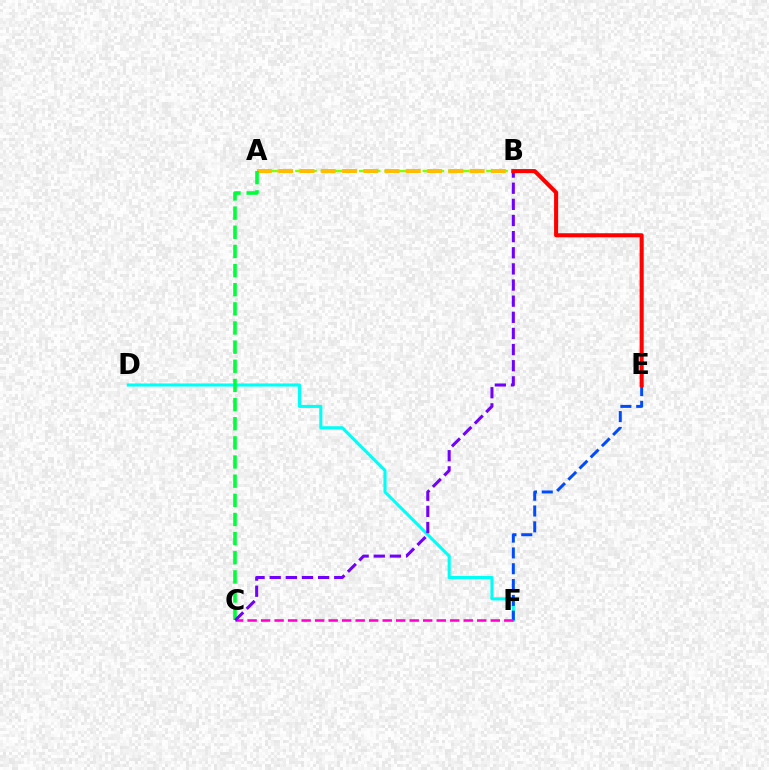{('D', 'F'): [{'color': '#00fff6', 'line_style': 'solid', 'thickness': 2.22}], ('A', 'B'): [{'color': '#84ff00', 'line_style': 'dashed', 'thickness': 1.73}, {'color': '#ffbd00', 'line_style': 'dashed', 'thickness': 2.89}], ('E', 'F'): [{'color': '#004bff', 'line_style': 'dashed', 'thickness': 2.15}], ('A', 'C'): [{'color': '#00ff39', 'line_style': 'dashed', 'thickness': 2.6}], ('C', 'F'): [{'color': '#ff00cf', 'line_style': 'dashed', 'thickness': 1.84}], ('B', 'C'): [{'color': '#7200ff', 'line_style': 'dashed', 'thickness': 2.19}], ('B', 'E'): [{'color': '#ff0000', 'line_style': 'solid', 'thickness': 2.93}]}